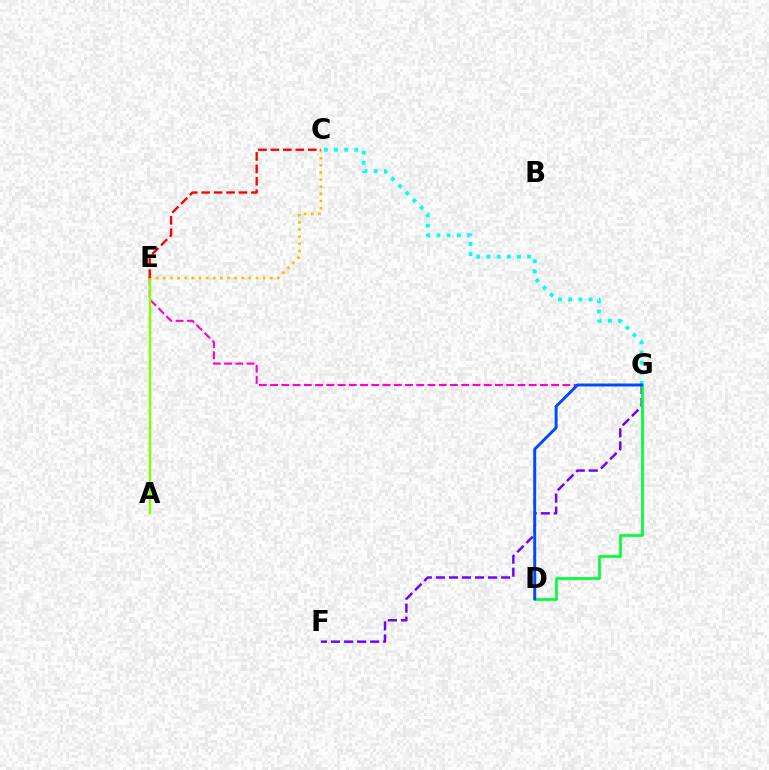{('E', 'G'): [{'color': '#ff00cf', 'line_style': 'dashed', 'thickness': 1.53}], ('F', 'G'): [{'color': '#7200ff', 'line_style': 'dashed', 'thickness': 1.77}], ('C', 'G'): [{'color': '#00fff6', 'line_style': 'dotted', 'thickness': 2.77}], ('A', 'E'): [{'color': '#84ff00', 'line_style': 'solid', 'thickness': 1.78}], ('D', 'G'): [{'color': '#00ff39', 'line_style': 'solid', 'thickness': 1.96}, {'color': '#004bff', 'line_style': 'solid', 'thickness': 2.12}], ('C', 'E'): [{'color': '#ffbd00', 'line_style': 'dotted', 'thickness': 1.94}, {'color': '#ff0000', 'line_style': 'dashed', 'thickness': 1.69}]}